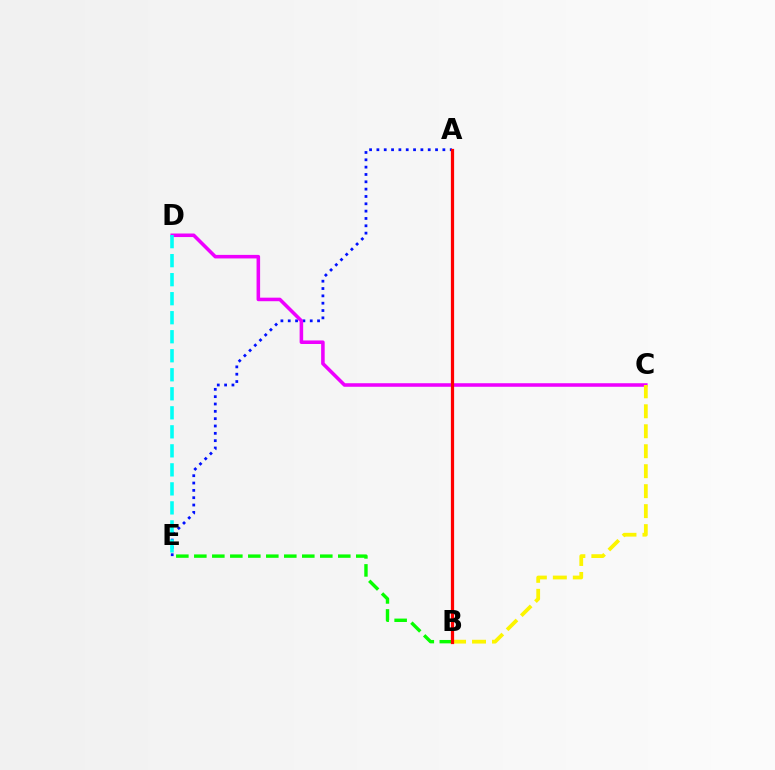{('A', 'E'): [{'color': '#0010ff', 'line_style': 'dotted', 'thickness': 1.99}], ('C', 'D'): [{'color': '#ee00ff', 'line_style': 'solid', 'thickness': 2.56}], ('B', 'C'): [{'color': '#fcf500', 'line_style': 'dashed', 'thickness': 2.71}], ('D', 'E'): [{'color': '#00fff6', 'line_style': 'dashed', 'thickness': 2.58}], ('B', 'E'): [{'color': '#08ff00', 'line_style': 'dashed', 'thickness': 2.44}], ('A', 'B'): [{'color': '#ff0000', 'line_style': 'solid', 'thickness': 2.32}]}